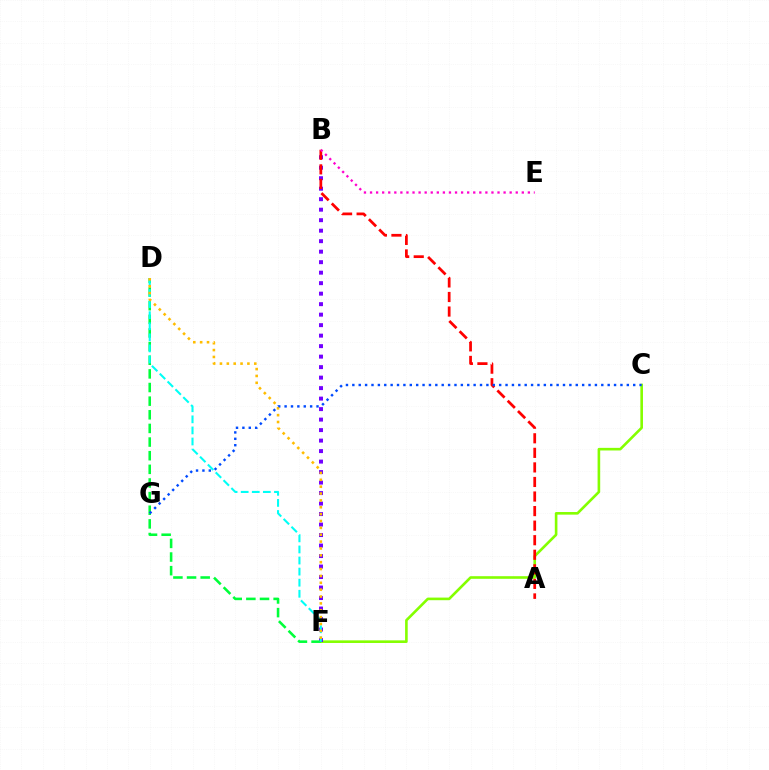{('C', 'F'): [{'color': '#84ff00', 'line_style': 'solid', 'thickness': 1.88}], ('B', 'F'): [{'color': '#7200ff', 'line_style': 'dotted', 'thickness': 2.85}], ('A', 'B'): [{'color': '#ff0000', 'line_style': 'dashed', 'thickness': 1.98}], ('D', 'F'): [{'color': '#00ff39', 'line_style': 'dashed', 'thickness': 1.85}, {'color': '#00fff6', 'line_style': 'dashed', 'thickness': 1.51}, {'color': '#ffbd00', 'line_style': 'dotted', 'thickness': 1.87}], ('C', 'G'): [{'color': '#004bff', 'line_style': 'dotted', 'thickness': 1.73}], ('B', 'E'): [{'color': '#ff00cf', 'line_style': 'dotted', 'thickness': 1.65}]}